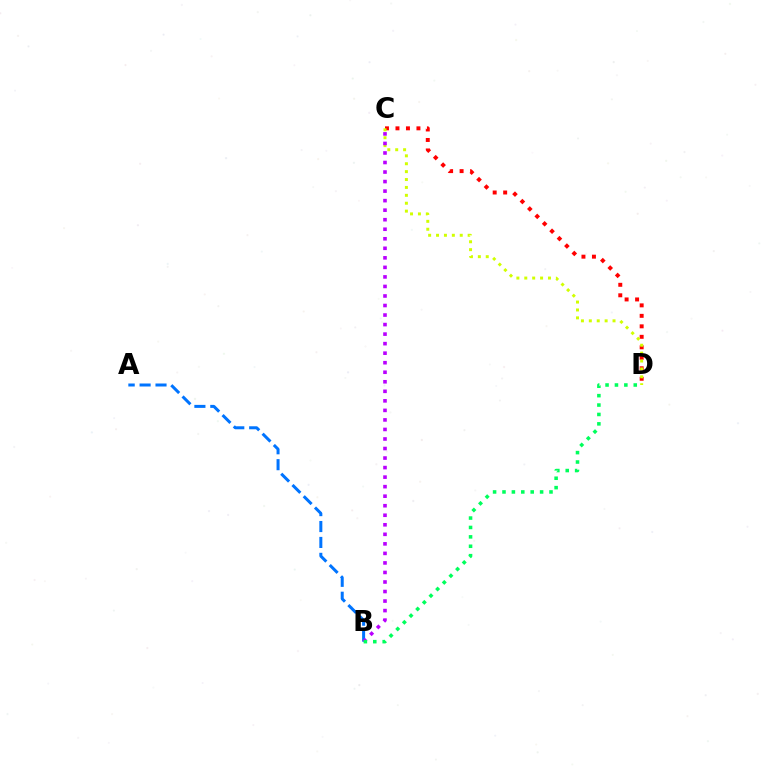{('C', 'D'): [{'color': '#ff0000', 'line_style': 'dotted', 'thickness': 2.85}, {'color': '#d1ff00', 'line_style': 'dotted', 'thickness': 2.15}], ('A', 'B'): [{'color': '#0074ff', 'line_style': 'dashed', 'thickness': 2.16}], ('B', 'C'): [{'color': '#b900ff', 'line_style': 'dotted', 'thickness': 2.59}], ('B', 'D'): [{'color': '#00ff5c', 'line_style': 'dotted', 'thickness': 2.55}]}